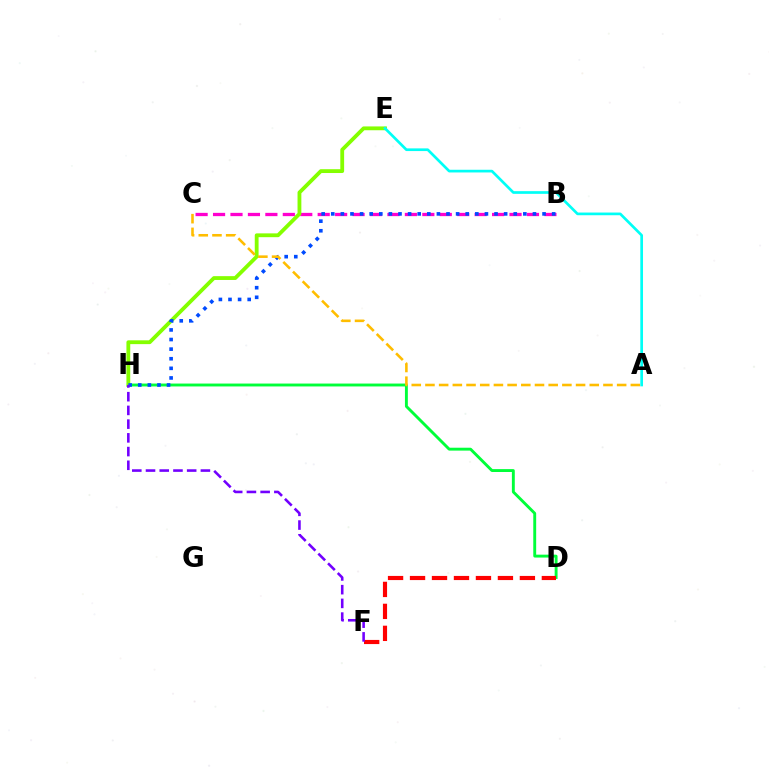{('D', 'H'): [{'color': '#00ff39', 'line_style': 'solid', 'thickness': 2.08}], ('B', 'C'): [{'color': '#ff00cf', 'line_style': 'dashed', 'thickness': 2.37}], ('D', 'F'): [{'color': '#ff0000', 'line_style': 'dashed', 'thickness': 2.99}], ('E', 'H'): [{'color': '#84ff00', 'line_style': 'solid', 'thickness': 2.75}], ('B', 'H'): [{'color': '#004bff', 'line_style': 'dotted', 'thickness': 2.61}], ('A', 'C'): [{'color': '#ffbd00', 'line_style': 'dashed', 'thickness': 1.86}], ('F', 'H'): [{'color': '#7200ff', 'line_style': 'dashed', 'thickness': 1.86}], ('A', 'E'): [{'color': '#00fff6', 'line_style': 'solid', 'thickness': 1.94}]}